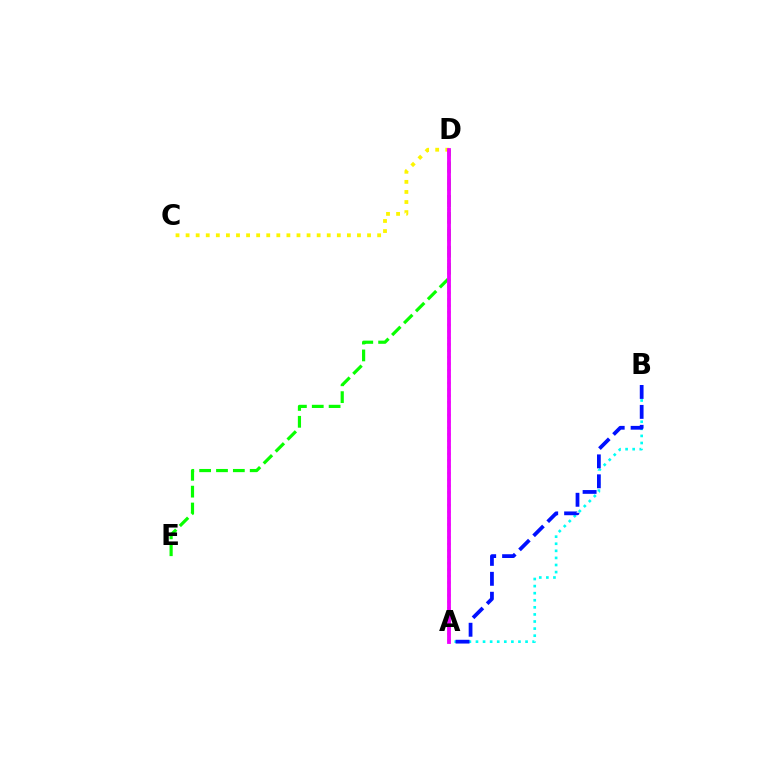{('A', 'B'): [{'color': '#00fff6', 'line_style': 'dotted', 'thickness': 1.92}, {'color': '#0010ff', 'line_style': 'dashed', 'thickness': 2.71}], ('C', 'D'): [{'color': '#fcf500', 'line_style': 'dotted', 'thickness': 2.74}], ('D', 'E'): [{'color': '#08ff00', 'line_style': 'dashed', 'thickness': 2.29}], ('A', 'D'): [{'color': '#ff0000', 'line_style': 'dotted', 'thickness': 1.75}, {'color': '#ee00ff', 'line_style': 'solid', 'thickness': 2.74}]}